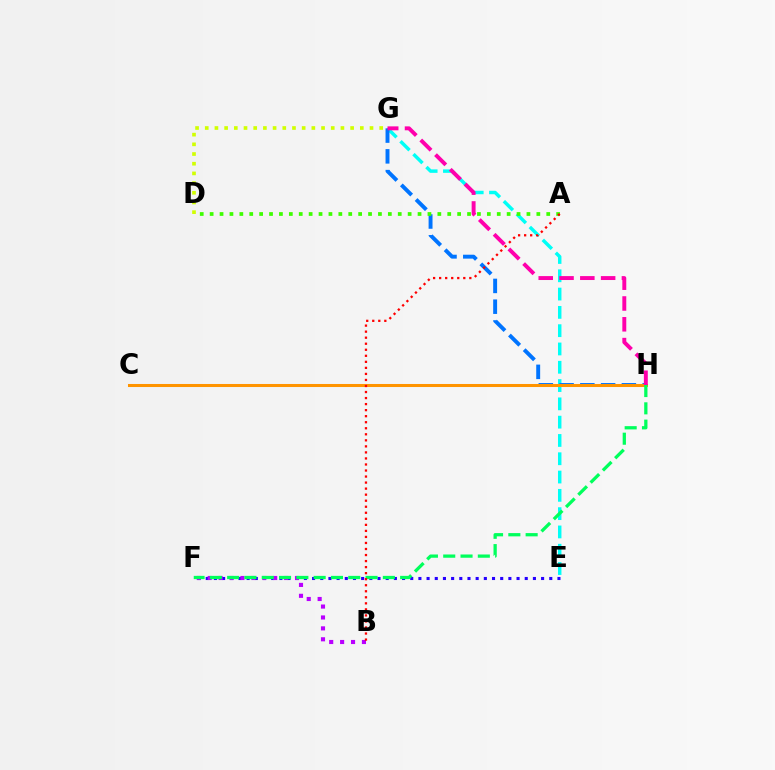{('D', 'G'): [{'color': '#d1ff00', 'line_style': 'dotted', 'thickness': 2.63}], ('E', 'G'): [{'color': '#00fff6', 'line_style': 'dashed', 'thickness': 2.49}], ('G', 'H'): [{'color': '#0074ff', 'line_style': 'dashed', 'thickness': 2.82}, {'color': '#ff00ac', 'line_style': 'dashed', 'thickness': 2.83}], ('E', 'F'): [{'color': '#2500ff', 'line_style': 'dotted', 'thickness': 2.22}], ('B', 'F'): [{'color': '#b900ff', 'line_style': 'dotted', 'thickness': 2.96}], ('C', 'H'): [{'color': '#ff9400', 'line_style': 'solid', 'thickness': 2.19}], ('F', 'H'): [{'color': '#00ff5c', 'line_style': 'dashed', 'thickness': 2.35}], ('A', 'D'): [{'color': '#3dff00', 'line_style': 'dotted', 'thickness': 2.69}], ('A', 'B'): [{'color': '#ff0000', 'line_style': 'dotted', 'thickness': 1.64}]}